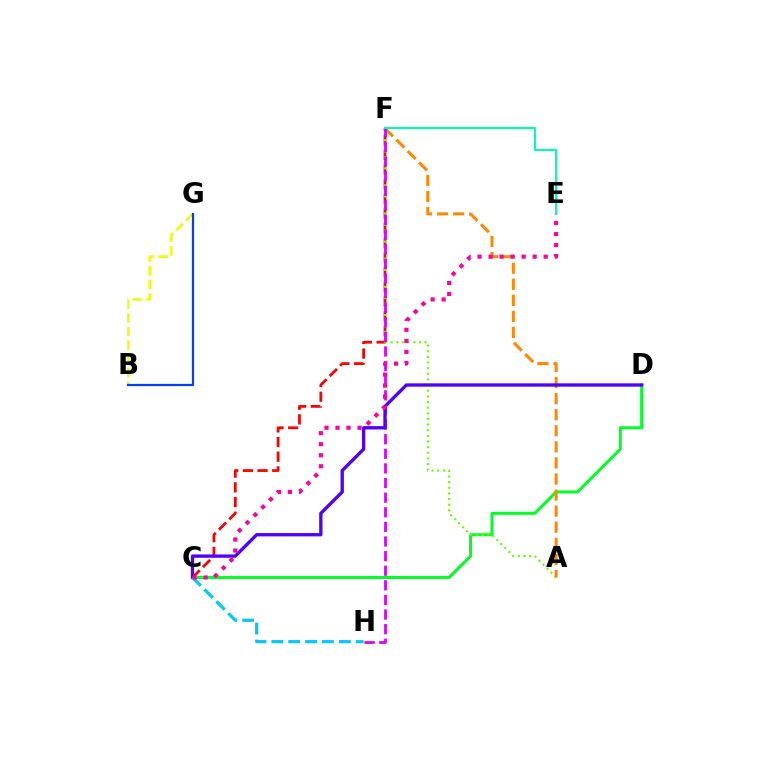{('C', 'D'): [{'color': '#00ff27', 'line_style': 'solid', 'thickness': 2.17}, {'color': '#4f00ff', 'line_style': 'solid', 'thickness': 2.4}], ('C', 'F'): [{'color': '#ff0000', 'line_style': 'dashed', 'thickness': 1.99}], ('B', 'G'): [{'color': '#eeff00', 'line_style': 'dashed', 'thickness': 1.86}, {'color': '#003fff', 'line_style': 'solid', 'thickness': 1.59}], ('A', 'F'): [{'color': '#66ff00', 'line_style': 'dotted', 'thickness': 1.53}, {'color': '#ff8800', 'line_style': 'dashed', 'thickness': 2.18}], ('F', 'H'): [{'color': '#d600ff', 'line_style': 'dashed', 'thickness': 1.99}], ('C', 'H'): [{'color': '#00c7ff', 'line_style': 'dashed', 'thickness': 2.29}], ('E', 'F'): [{'color': '#00ffaf', 'line_style': 'solid', 'thickness': 1.5}], ('C', 'E'): [{'color': '#ff00a0', 'line_style': 'dotted', 'thickness': 2.99}]}